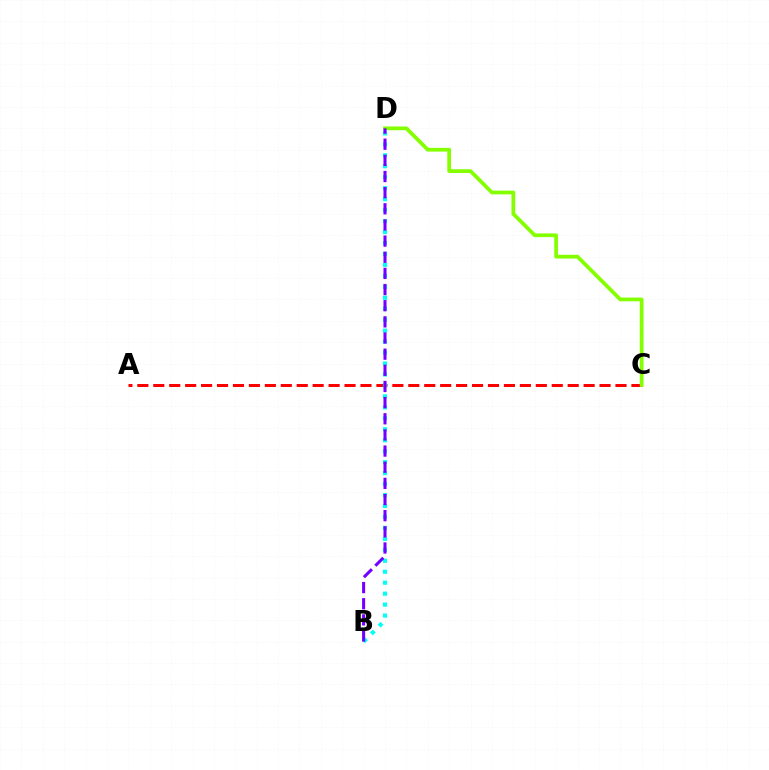{('A', 'C'): [{'color': '#ff0000', 'line_style': 'dashed', 'thickness': 2.17}], ('B', 'D'): [{'color': '#00fff6', 'line_style': 'dotted', 'thickness': 2.98}, {'color': '#7200ff', 'line_style': 'dashed', 'thickness': 2.19}], ('C', 'D'): [{'color': '#84ff00', 'line_style': 'solid', 'thickness': 2.7}]}